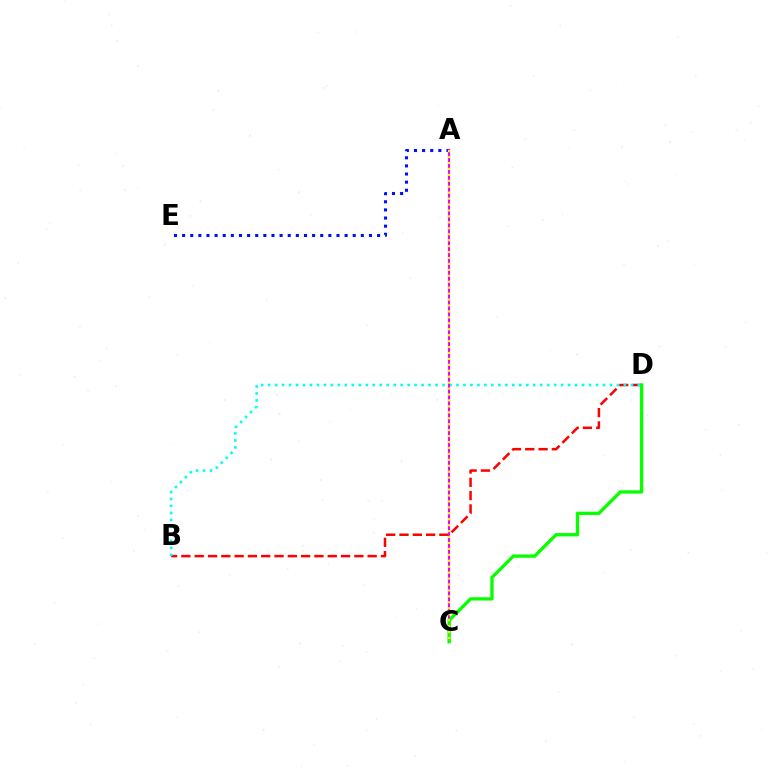{('B', 'D'): [{'color': '#ff0000', 'line_style': 'dashed', 'thickness': 1.81}, {'color': '#00fff6', 'line_style': 'dotted', 'thickness': 1.9}], ('A', 'E'): [{'color': '#0010ff', 'line_style': 'dotted', 'thickness': 2.21}], ('A', 'C'): [{'color': '#ee00ff', 'line_style': 'solid', 'thickness': 1.54}, {'color': '#fcf500', 'line_style': 'dotted', 'thickness': 1.61}], ('C', 'D'): [{'color': '#08ff00', 'line_style': 'solid', 'thickness': 2.38}]}